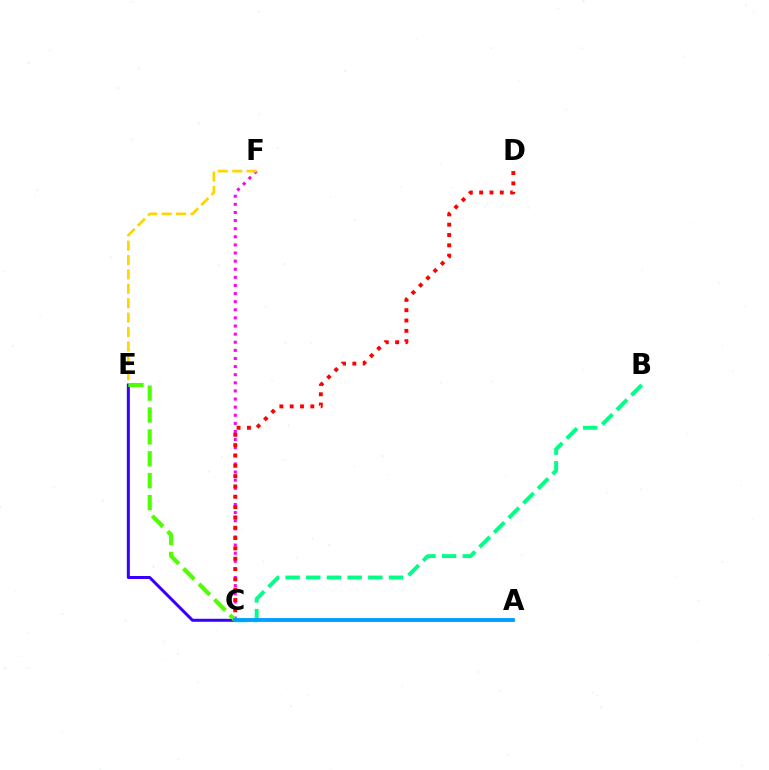{('C', 'F'): [{'color': '#ff00ed', 'line_style': 'dotted', 'thickness': 2.2}], ('E', 'F'): [{'color': '#ffd500', 'line_style': 'dashed', 'thickness': 1.96}], ('C', 'E'): [{'color': '#3700ff', 'line_style': 'solid', 'thickness': 2.17}, {'color': '#4fff00', 'line_style': 'dashed', 'thickness': 2.97}], ('C', 'D'): [{'color': '#ff0000', 'line_style': 'dotted', 'thickness': 2.81}], ('B', 'C'): [{'color': '#00ff86', 'line_style': 'dashed', 'thickness': 2.81}], ('A', 'C'): [{'color': '#009eff', 'line_style': 'solid', 'thickness': 2.76}]}